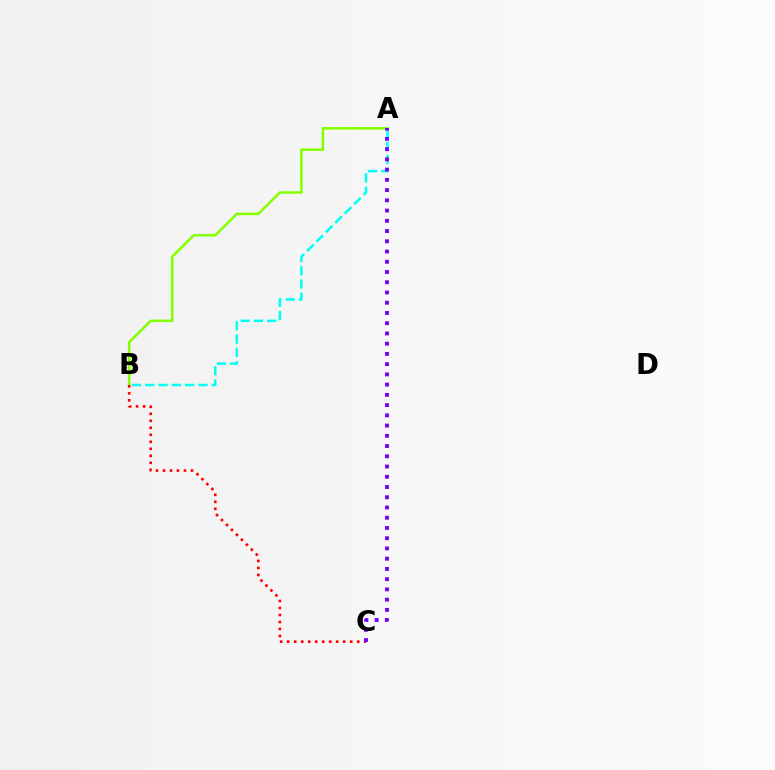{('A', 'B'): [{'color': '#00fff6', 'line_style': 'dashed', 'thickness': 1.81}, {'color': '#84ff00', 'line_style': 'solid', 'thickness': 1.82}], ('B', 'C'): [{'color': '#ff0000', 'line_style': 'dotted', 'thickness': 1.9}], ('A', 'C'): [{'color': '#7200ff', 'line_style': 'dotted', 'thickness': 2.78}]}